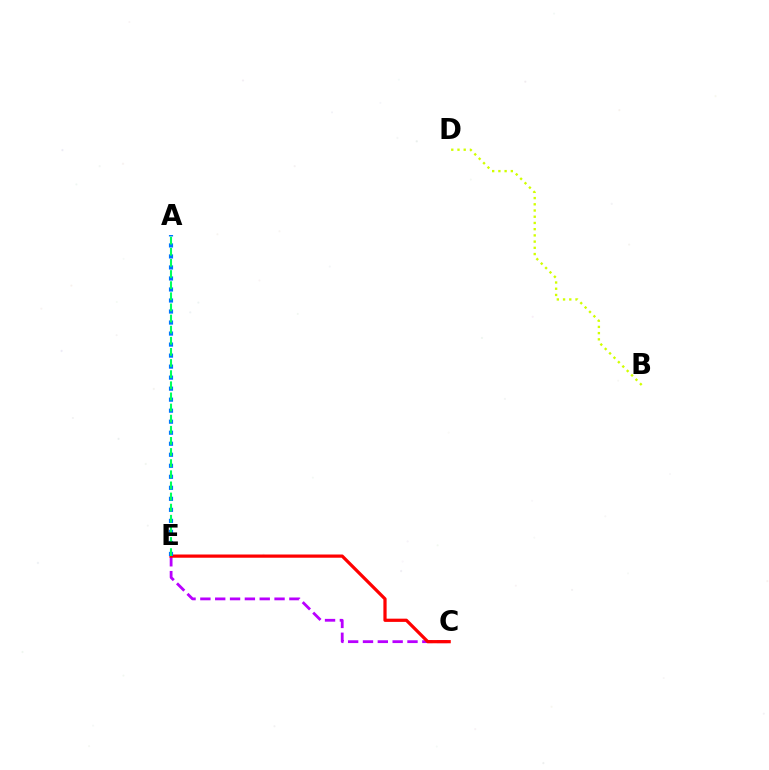{('C', 'E'): [{'color': '#b900ff', 'line_style': 'dashed', 'thickness': 2.02}, {'color': '#ff0000', 'line_style': 'solid', 'thickness': 2.32}], ('B', 'D'): [{'color': '#d1ff00', 'line_style': 'dotted', 'thickness': 1.69}], ('A', 'E'): [{'color': '#0074ff', 'line_style': 'dotted', 'thickness': 2.99}, {'color': '#00ff5c', 'line_style': 'dashed', 'thickness': 1.51}]}